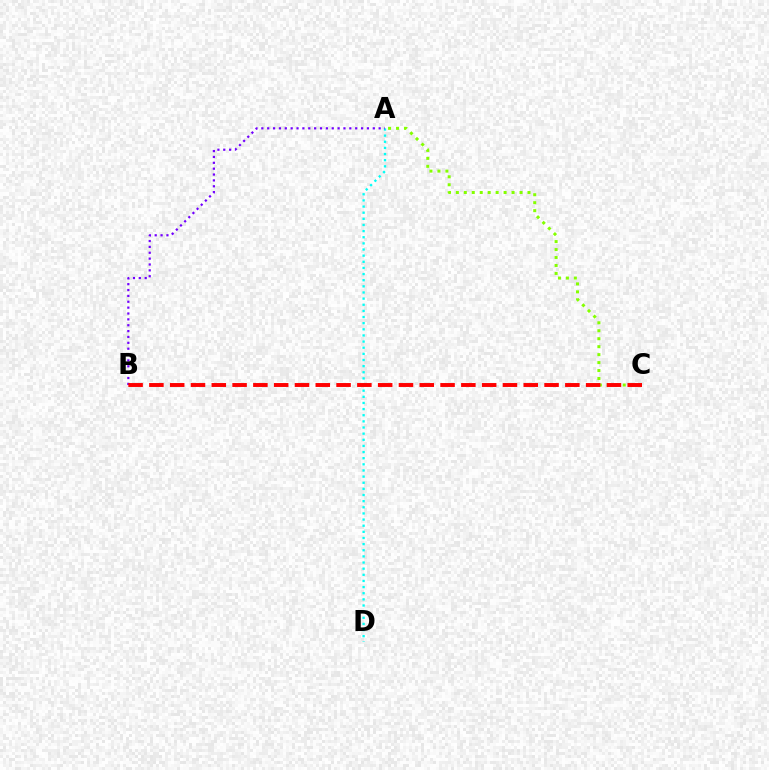{('A', 'C'): [{'color': '#84ff00', 'line_style': 'dotted', 'thickness': 2.16}], ('A', 'D'): [{'color': '#00fff6', 'line_style': 'dotted', 'thickness': 1.67}], ('A', 'B'): [{'color': '#7200ff', 'line_style': 'dotted', 'thickness': 1.59}], ('B', 'C'): [{'color': '#ff0000', 'line_style': 'dashed', 'thickness': 2.83}]}